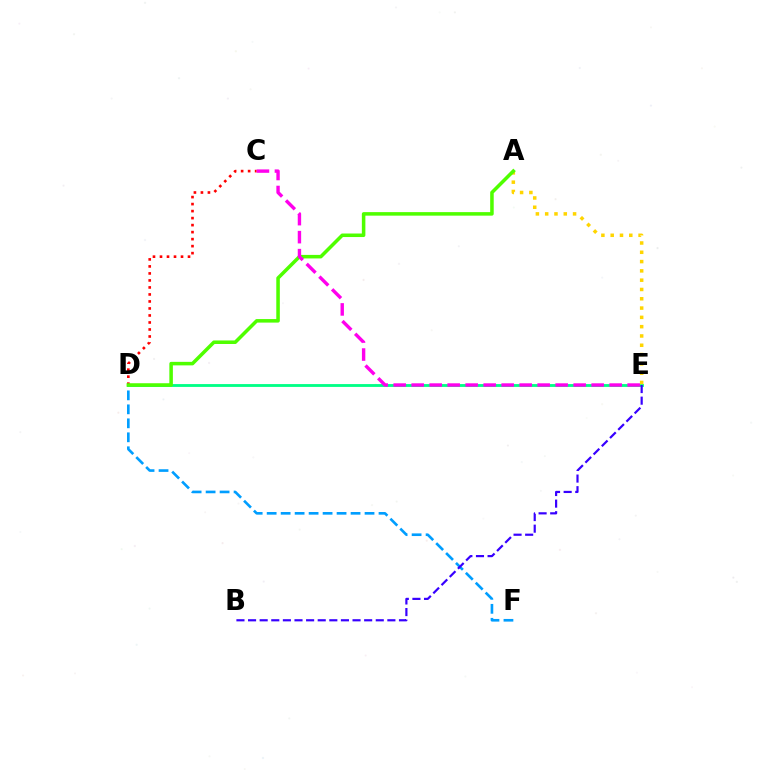{('D', 'E'): [{'color': '#00ff86', 'line_style': 'solid', 'thickness': 2.04}], ('C', 'D'): [{'color': '#ff0000', 'line_style': 'dotted', 'thickness': 1.9}], ('A', 'E'): [{'color': '#ffd500', 'line_style': 'dotted', 'thickness': 2.53}], ('D', 'F'): [{'color': '#009eff', 'line_style': 'dashed', 'thickness': 1.9}], ('A', 'D'): [{'color': '#4fff00', 'line_style': 'solid', 'thickness': 2.54}], ('C', 'E'): [{'color': '#ff00ed', 'line_style': 'dashed', 'thickness': 2.45}], ('B', 'E'): [{'color': '#3700ff', 'line_style': 'dashed', 'thickness': 1.58}]}